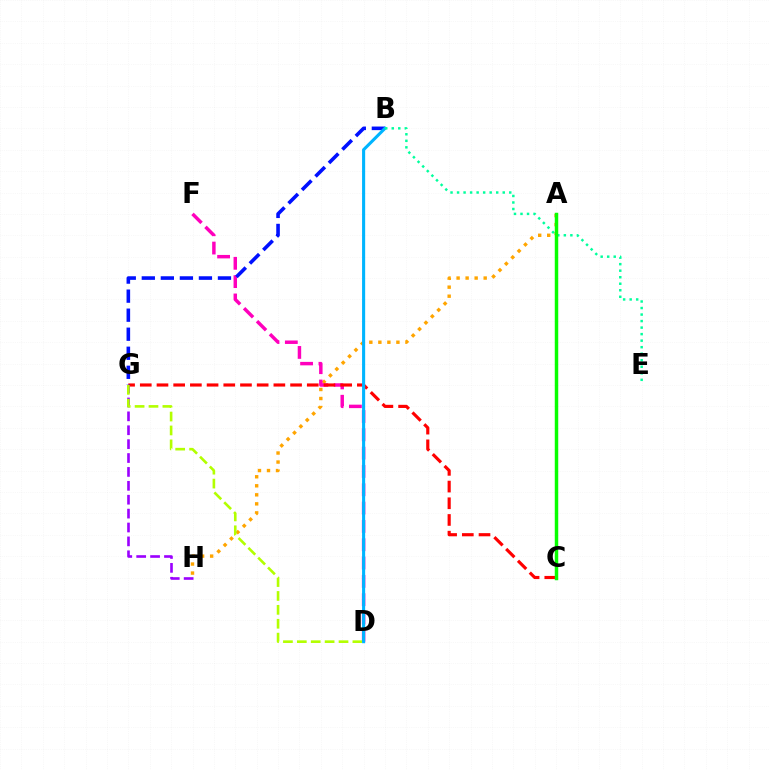{('A', 'H'): [{'color': '#ffa500', 'line_style': 'dotted', 'thickness': 2.45}], ('D', 'F'): [{'color': '#ff00bd', 'line_style': 'dashed', 'thickness': 2.49}], ('C', 'G'): [{'color': '#ff0000', 'line_style': 'dashed', 'thickness': 2.27}], ('G', 'H'): [{'color': '#9b00ff', 'line_style': 'dashed', 'thickness': 1.89}], ('D', 'G'): [{'color': '#b3ff00', 'line_style': 'dashed', 'thickness': 1.89}], ('B', 'G'): [{'color': '#0010ff', 'line_style': 'dashed', 'thickness': 2.59}], ('B', 'D'): [{'color': '#00b5ff', 'line_style': 'solid', 'thickness': 2.22}], ('B', 'E'): [{'color': '#00ff9d', 'line_style': 'dotted', 'thickness': 1.77}], ('A', 'C'): [{'color': '#08ff00', 'line_style': 'solid', 'thickness': 2.49}]}